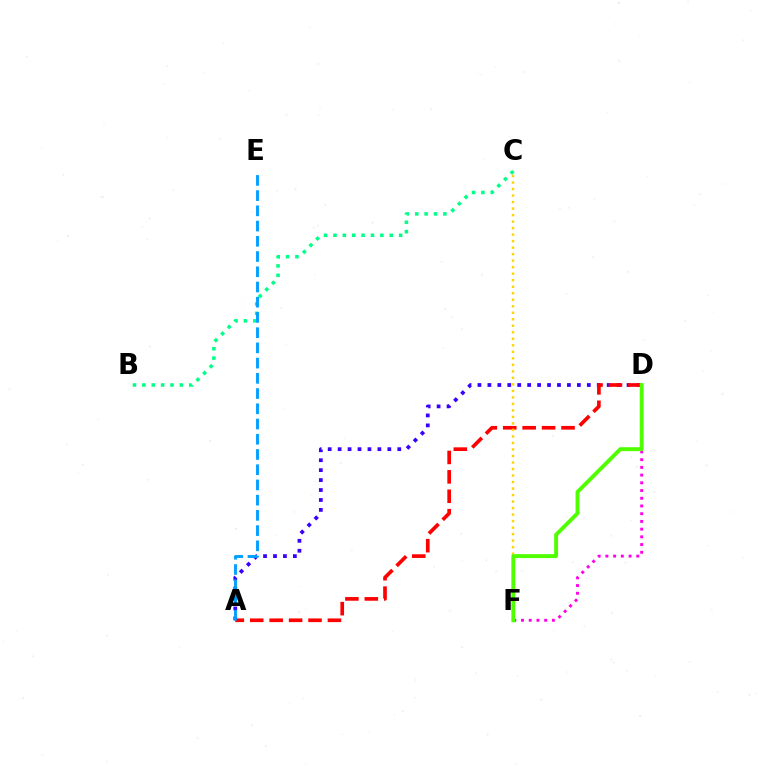{('A', 'D'): [{'color': '#3700ff', 'line_style': 'dotted', 'thickness': 2.7}, {'color': '#ff0000', 'line_style': 'dashed', 'thickness': 2.64}], ('D', 'F'): [{'color': '#ff00ed', 'line_style': 'dotted', 'thickness': 2.1}, {'color': '#4fff00', 'line_style': 'solid', 'thickness': 2.81}], ('B', 'C'): [{'color': '#00ff86', 'line_style': 'dotted', 'thickness': 2.55}], ('C', 'F'): [{'color': '#ffd500', 'line_style': 'dotted', 'thickness': 1.77}], ('A', 'E'): [{'color': '#009eff', 'line_style': 'dashed', 'thickness': 2.07}]}